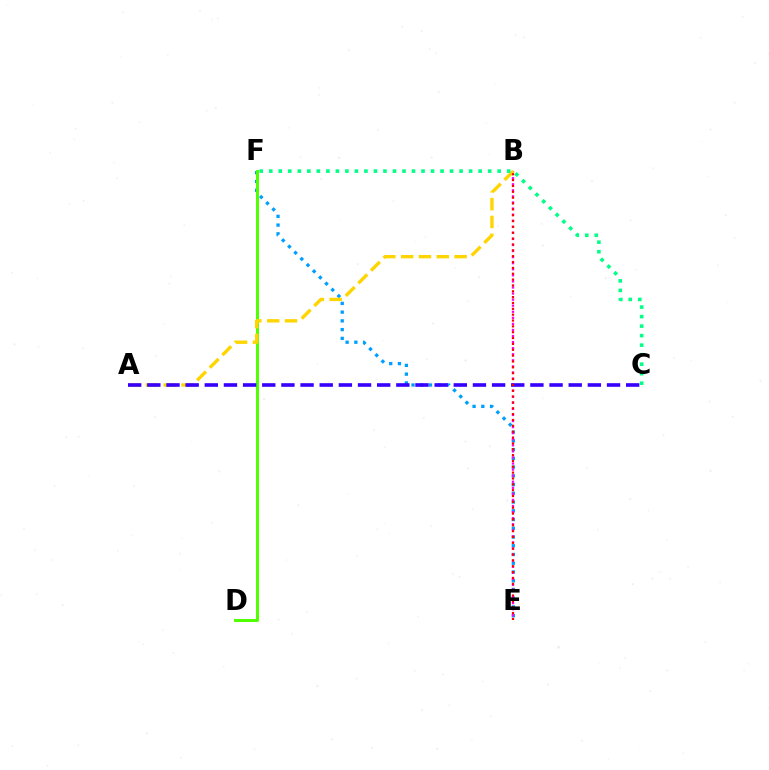{('E', 'F'): [{'color': '#009eff', 'line_style': 'dotted', 'thickness': 2.37}], ('D', 'F'): [{'color': '#4fff00', 'line_style': 'solid', 'thickness': 2.13}], ('B', 'E'): [{'color': '#ff00ed', 'line_style': 'dotted', 'thickness': 1.65}, {'color': '#ff0000', 'line_style': 'dotted', 'thickness': 1.59}], ('A', 'B'): [{'color': '#ffd500', 'line_style': 'dashed', 'thickness': 2.42}], ('A', 'C'): [{'color': '#3700ff', 'line_style': 'dashed', 'thickness': 2.6}], ('C', 'F'): [{'color': '#00ff86', 'line_style': 'dotted', 'thickness': 2.59}]}